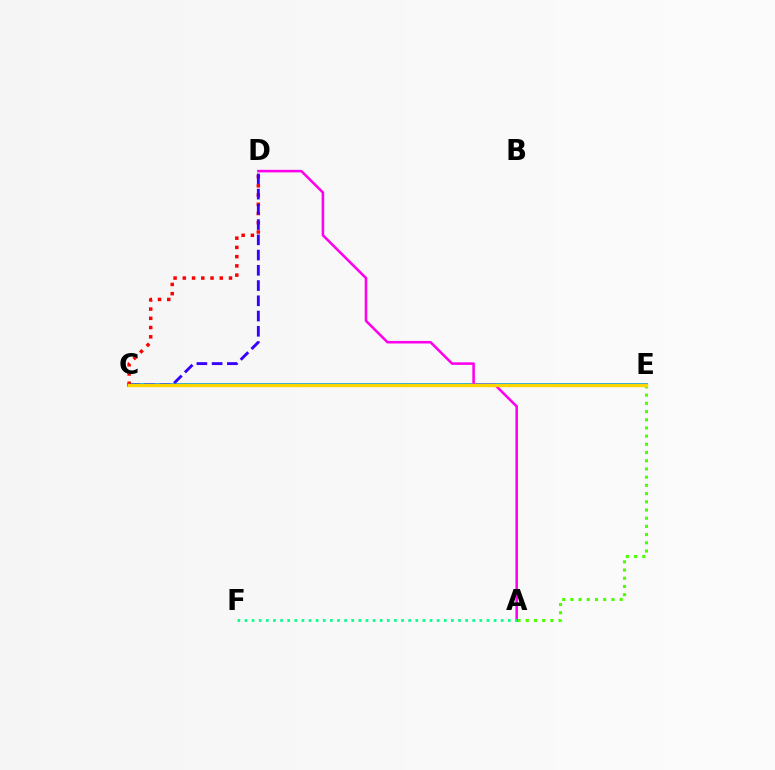{('C', 'E'): [{'color': '#009eff', 'line_style': 'solid', 'thickness': 2.76}, {'color': '#ffd500', 'line_style': 'solid', 'thickness': 2.45}], ('C', 'D'): [{'color': '#ff0000', 'line_style': 'dotted', 'thickness': 2.51}, {'color': '#3700ff', 'line_style': 'dashed', 'thickness': 2.07}], ('A', 'E'): [{'color': '#4fff00', 'line_style': 'dotted', 'thickness': 2.23}], ('A', 'D'): [{'color': '#ff00ed', 'line_style': 'solid', 'thickness': 1.84}], ('A', 'F'): [{'color': '#00ff86', 'line_style': 'dotted', 'thickness': 1.93}]}